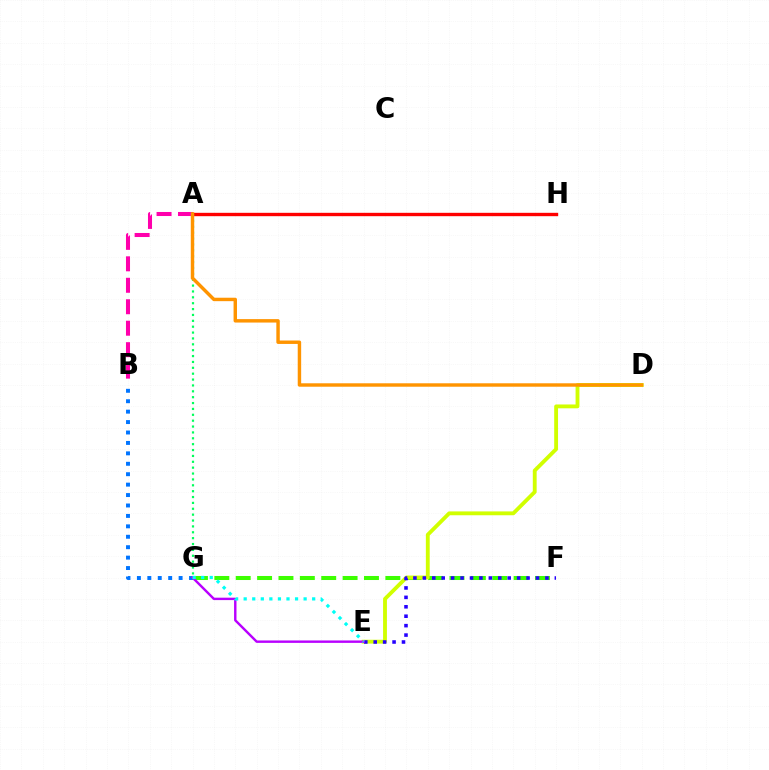{('A', 'B'): [{'color': '#ff00ac', 'line_style': 'dashed', 'thickness': 2.92}], ('A', 'H'): [{'color': '#ff0000', 'line_style': 'solid', 'thickness': 2.42}], ('F', 'G'): [{'color': '#3dff00', 'line_style': 'dashed', 'thickness': 2.9}], ('D', 'E'): [{'color': '#d1ff00', 'line_style': 'solid', 'thickness': 2.77}], ('E', 'F'): [{'color': '#2500ff', 'line_style': 'dotted', 'thickness': 2.56}], ('A', 'G'): [{'color': '#00ff5c', 'line_style': 'dotted', 'thickness': 1.6}], ('B', 'G'): [{'color': '#0074ff', 'line_style': 'dotted', 'thickness': 2.83}], ('E', 'G'): [{'color': '#b900ff', 'line_style': 'solid', 'thickness': 1.74}, {'color': '#00fff6', 'line_style': 'dotted', 'thickness': 2.33}], ('A', 'D'): [{'color': '#ff9400', 'line_style': 'solid', 'thickness': 2.47}]}